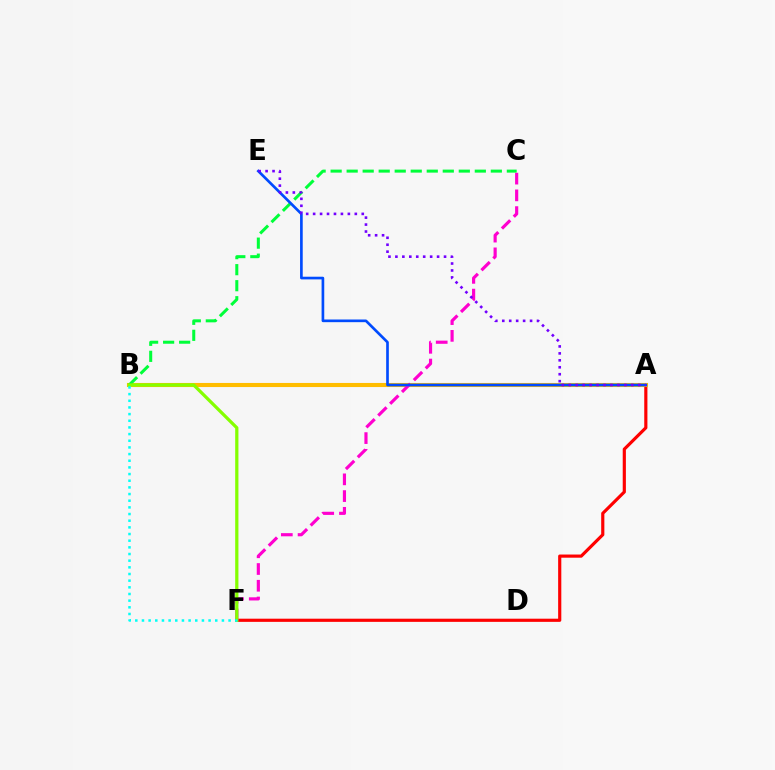{('A', 'F'): [{'color': '#ff0000', 'line_style': 'solid', 'thickness': 2.28}], ('A', 'B'): [{'color': '#ffbd00', 'line_style': 'solid', 'thickness': 2.94}], ('C', 'F'): [{'color': '#ff00cf', 'line_style': 'dashed', 'thickness': 2.27}], ('B', 'C'): [{'color': '#00ff39', 'line_style': 'dashed', 'thickness': 2.18}], ('A', 'E'): [{'color': '#004bff', 'line_style': 'solid', 'thickness': 1.92}, {'color': '#7200ff', 'line_style': 'dotted', 'thickness': 1.89}], ('B', 'F'): [{'color': '#84ff00', 'line_style': 'solid', 'thickness': 2.33}, {'color': '#00fff6', 'line_style': 'dotted', 'thickness': 1.81}]}